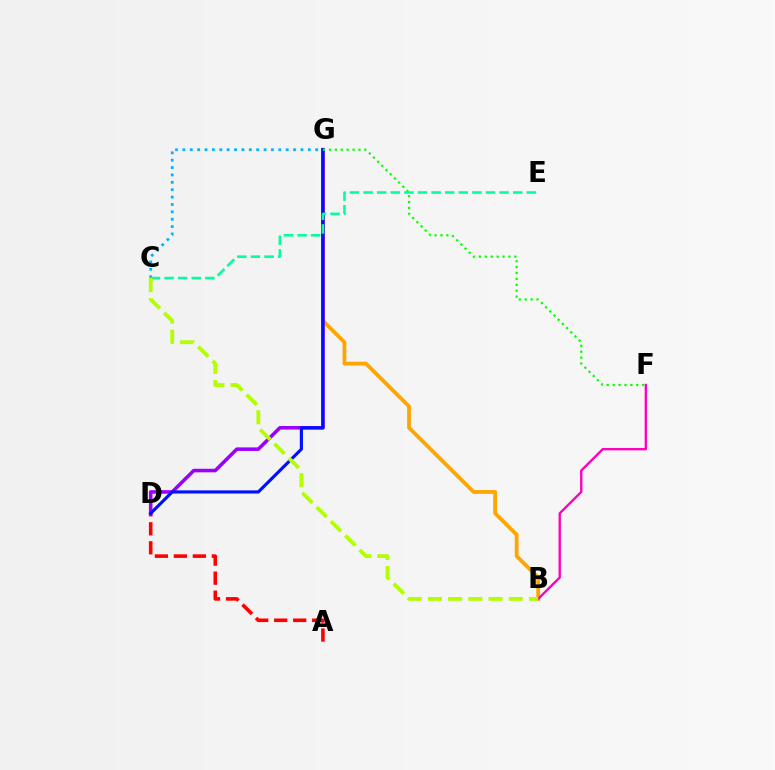{('B', 'G'): [{'color': '#ffa500', 'line_style': 'solid', 'thickness': 2.72}], ('A', 'D'): [{'color': '#ff0000', 'line_style': 'dashed', 'thickness': 2.58}], ('D', 'G'): [{'color': '#9b00ff', 'line_style': 'solid', 'thickness': 2.56}, {'color': '#0010ff', 'line_style': 'solid', 'thickness': 2.27}], ('C', 'G'): [{'color': '#00b5ff', 'line_style': 'dotted', 'thickness': 2.0}], ('B', 'F'): [{'color': '#ff00bd', 'line_style': 'solid', 'thickness': 1.69}], ('F', 'G'): [{'color': '#08ff00', 'line_style': 'dotted', 'thickness': 1.6}], ('C', 'E'): [{'color': '#00ff9d', 'line_style': 'dashed', 'thickness': 1.85}], ('B', 'C'): [{'color': '#b3ff00', 'line_style': 'dashed', 'thickness': 2.74}]}